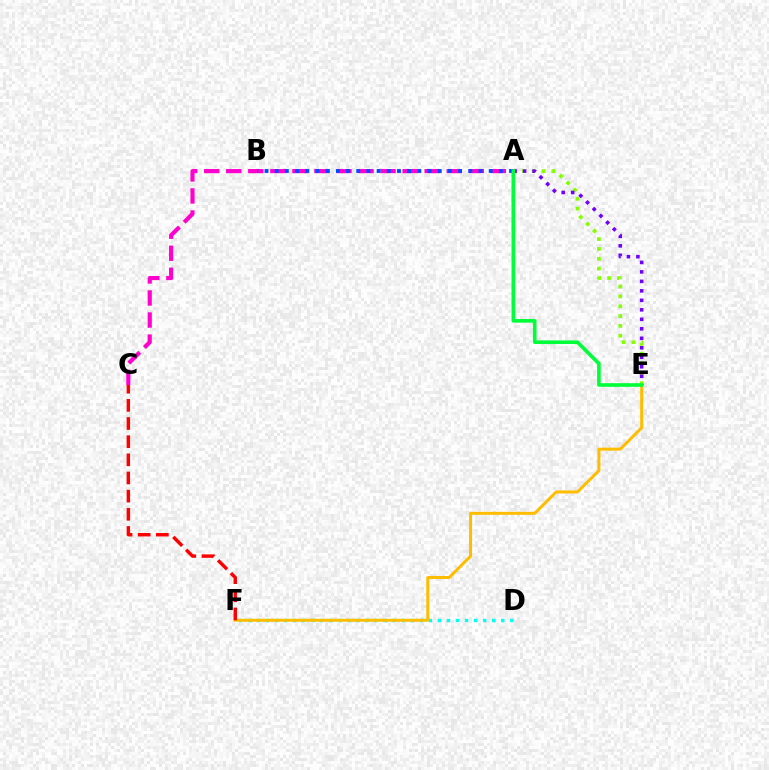{('D', 'F'): [{'color': '#00fff6', 'line_style': 'dotted', 'thickness': 2.46}], ('A', 'E'): [{'color': '#84ff00', 'line_style': 'dotted', 'thickness': 2.67}, {'color': '#7200ff', 'line_style': 'dotted', 'thickness': 2.58}, {'color': '#00ff39', 'line_style': 'solid', 'thickness': 2.62}], ('E', 'F'): [{'color': '#ffbd00', 'line_style': 'solid', 'thickness': 2.16}], ('A', 'C'): [{'color': '#ff00cf', 'line_style': 'dashed', 'thickness': 2.99}], ('A', 'B'): [{'color': '#004bff', 'line_style': 'dotted', 'thickness': 2.77}], ('C', 'F'): [{'color': '#ff0000', 'line_style': 'dashed', 'thickness': 2.47}]}